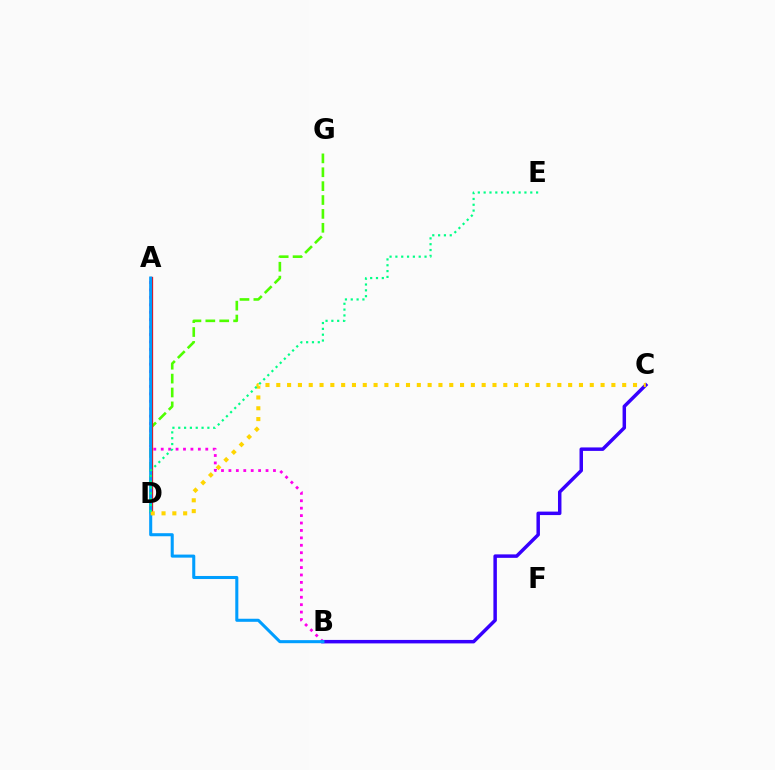{('D', 'G'): [{'color': '#4fff00', 'line_style': 'dashed', 'thickness': 1.89}], ('A', 'B'): [{'color': '#ff00ed', 'line_style': 'dotted', 'thickness': 2.02}, {'color': '#009eff', 'line_style': 'solid', 'thickness': 2.2}], ('A', 'D'): [{'color': '#ff0000', 'line_style': 'solid', 'thickness': 2.35}], ('B', 'C'): [{'color': '#3700ff', 'line_style': 'solid', 'thickness': 2.5}], ('C', 'D'): [{'color': '#ffd500', 'line_style': 'dotted', 'thickness': 2.94}], ('D', 'E'): [{'color': '#00ff86', 'line_style': 'dotted', 'thickness': 1.58}]}